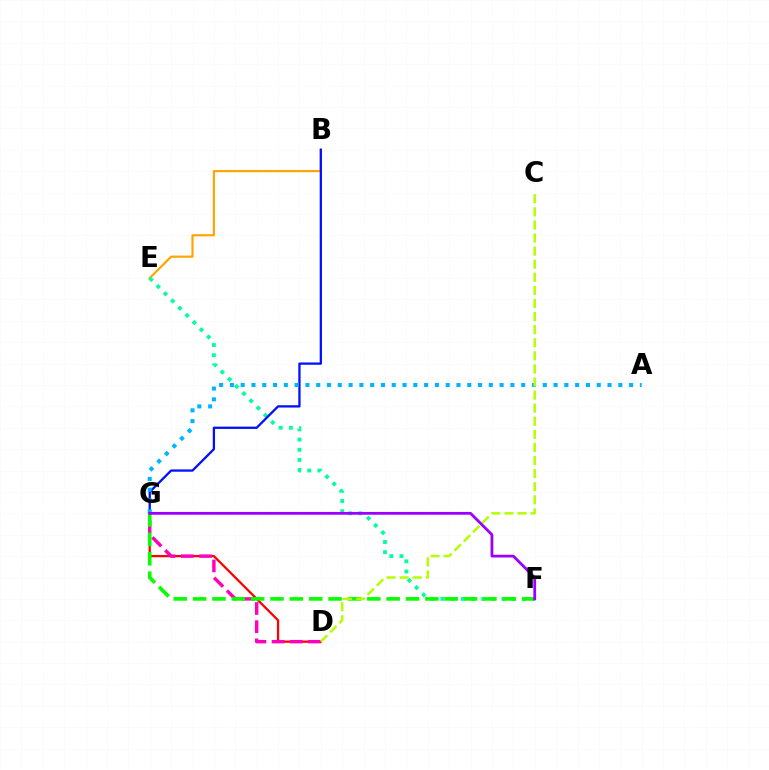{('B', 'E'): [{'color': '#ffa500', 'line_style': 'solid', 'thickness': 1.58}], ('E', 'F'): [{'color': '#00ff9d', 'line_style': 'dotted', 'thickness': 2.77}], ('D', 'G'): [{'color': '#ff0000', 'line_style': 'solid', 'thickness': 1.63}, {'color': '#ff00bd', 'line_style': 'dashed', 'thickness': 2.47}], ('B', 'G'): [{'color': '#0010ff', 'line_style': 'solid', 'thickness': 1.64}], ('A', 'G'): [{'color': '#00b5ff', 'line_style': 'dotted', 'thickness': 2.93}], ('F', 'G'): [{'color': '#08ff00', 'line_style': 'dashed', 'thickness': 2.63}, {'color': '#9b00ff', 'line_style': 'solid', 'thickness': 2.0}], ('C', 'D'): [{'color': '#b3ff00', 'line_style': 'dashed', 'thickness': 1.78}]}